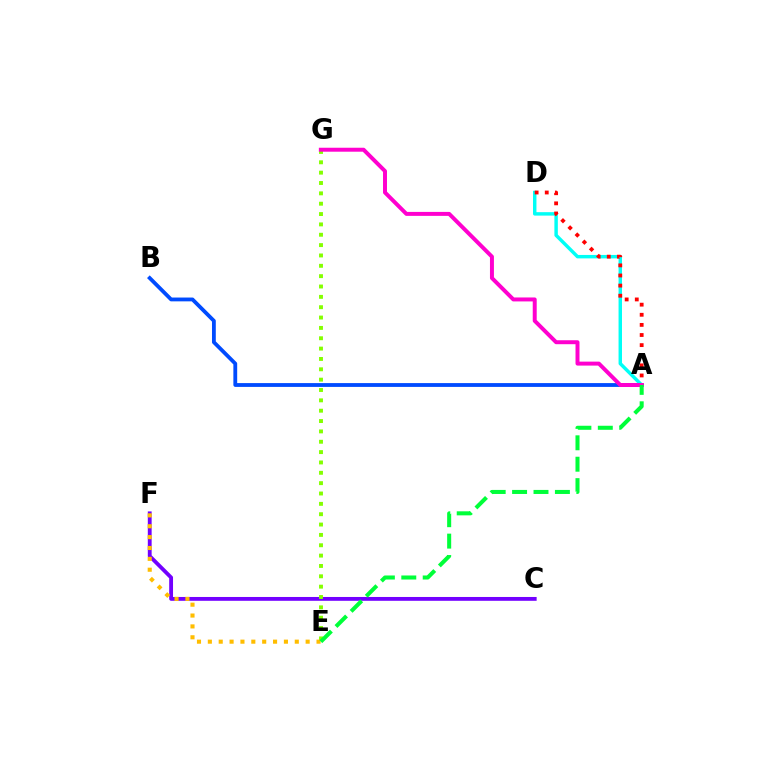{('A', 'B'): [{'color': '#004bff', 'line_style': 'solid', 'thickness': 2.74}], ('A', 'D'): [{'color': '#00fff6', 'line_style': 'solid', 'thickness': 2.48}, {'color': '#ff0000', 'line_style': 'dotted', 'thickness': 2.75}], ('C', 'F'): [{'color': '#7200ff', 'line_style': 'solid', 'thickness': 2.76}], ('E', 'G'): [{'color': '#84ff00', 'line_style': 'dotted', 'thickness': 2.81}], ('E', 'F'): [{'color': '#ffbd00', 'line_style': 'dotted', 'thickness': 2.95}], ('A', 'G'): [{'color': '#ff00cf', 'line_style': 'solid', 'thickness': 2.85}], ('A', 'E'): [{'color': '#00ff39', 'line_style': 'dashed', 'thickness': 2.91}]}